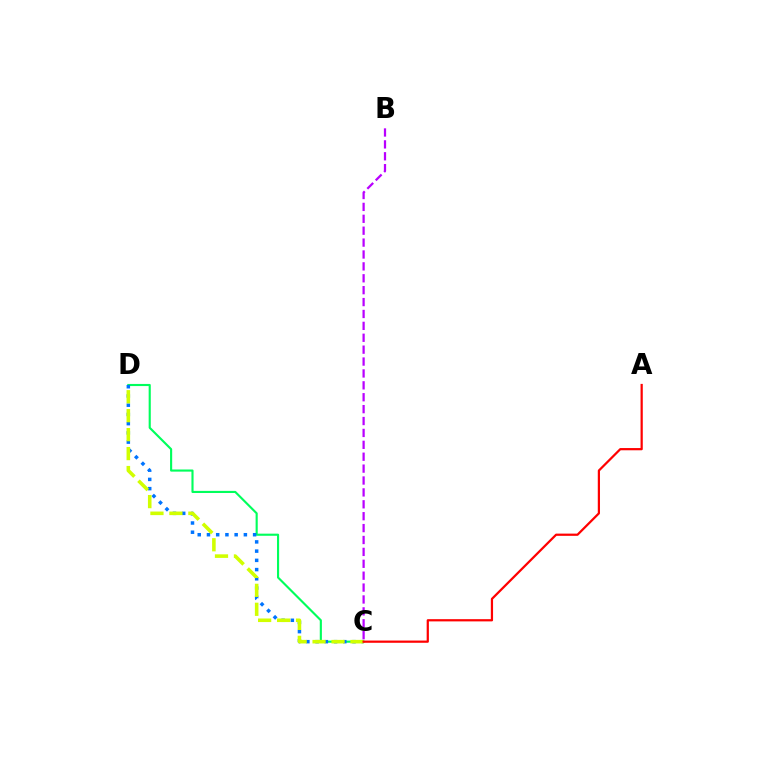{('C', 'D'): [{'color': '#00ff5c', 'line_style': 'solid', 'thickness': 1.53}, {'color': '#0074ff', 'line_style': 'dotted', 'thickness': 2.51}, {'color': '#d1ff00', 'line_style': 'dashed', 'thickness': 2.58}], ('B', 'C'): [{'color': '#b900ff', 'line_style': 'dashed', 'thickness': 1.62}], ('A', 'C'): [{'color': '#ff0000', 'line_style': 'solid', 'thickness': 1.6}]}